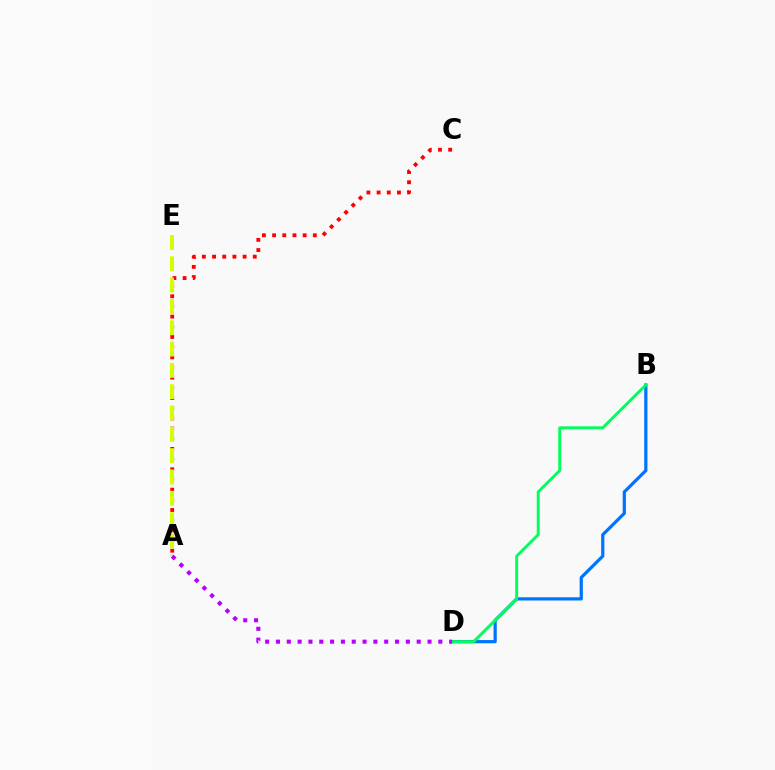{('A', 'C'): [{'color': '#ff0000', 'line_style': 'dotted', 'thickness': 2.77}], ('A', 'E'): [{'color': '#d1ff00', 'line_style': 'dashed', 'thickness': 2.9}], ('B', 'D'): [{'color': '#0074ff', 'line_style': 'solid', 'thickness': 2.33}, {'color': '#00ff5c', 'line_style': 'solid', 'thickness': 2.1}], ('A', 'D'): [{'color': '#b900ff', 'line_style': 'dotted', 'thickness': 2.94}]}